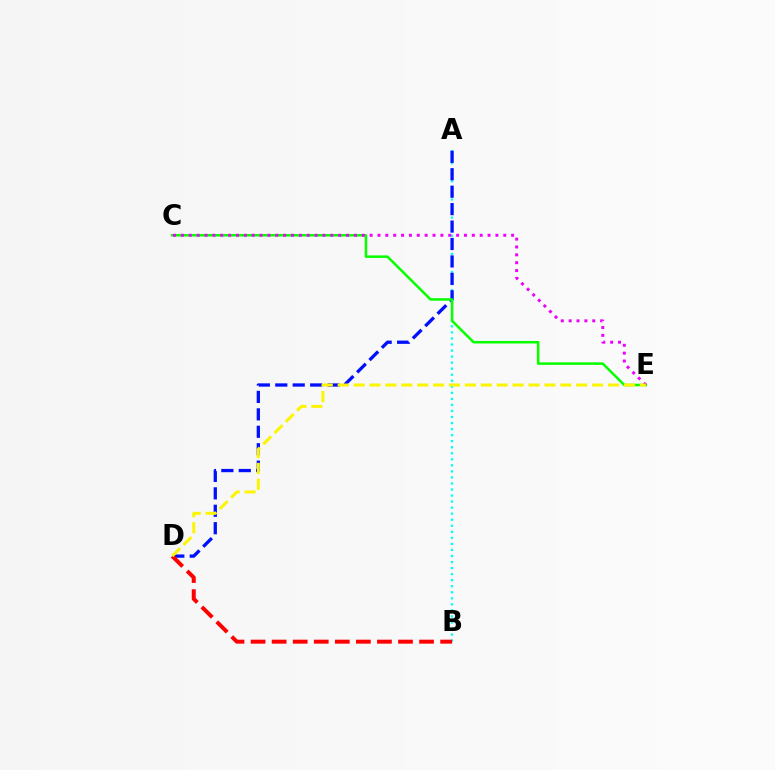{('A', 'B'): [{'color': '#00fff6', 'line_style': 'dotted', 'thickness': 1.64}], ('A', 'D'): [{'color': '#0010ff', 'line_style': 'dashed', 'thickness': 2.37}], ('C', 'E'): [{'color': '#08ff00', 'line_style': 'solid', 'thickness': 1.82}, {'color': '#ee00ff', 'line_style': 'dotted', 'thickness': 2.14}], ('B', 'D'): [{'color': '#ff0000', 'line_style': 'dashed', 'thickness': 2.86}], ('D', 'E'): [{'color': '#fcf500', 'line_style': 'dashed', 'thickness': 2.16}]}